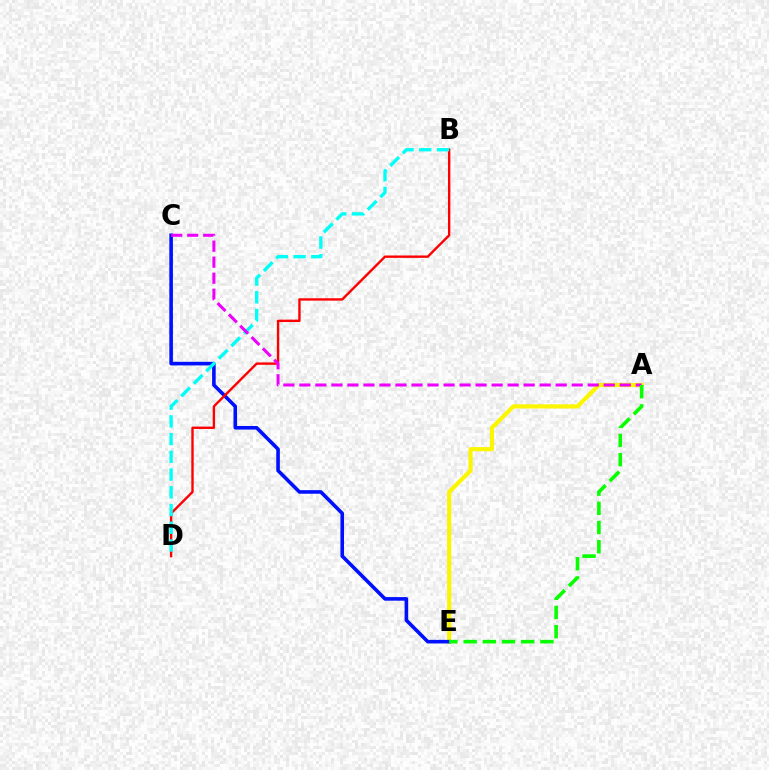{('A', 'E'): [{'color': '#fcf500', 'line_style': 'solid', 'thickness': 3.0}, {'color': '#08ff00', 'line_style': 'dashed', 'thickness': 2.61}], ('C', 'E'): [{'color': '#0010ff', 'line_style': 'solid', 'thickness': 2.59}], ('B', 'D'): [{'color': '#ff0000', 'line_style': 'solid', 'thickness': 1.71}, {'color': '#00fff6', 'line_style': 'dashed', 'thickness': 2.41}], ('A', 'C'): [{'color': '#ee00ff', 'line_style': 'dashed', 'thickness': 2.18}]}